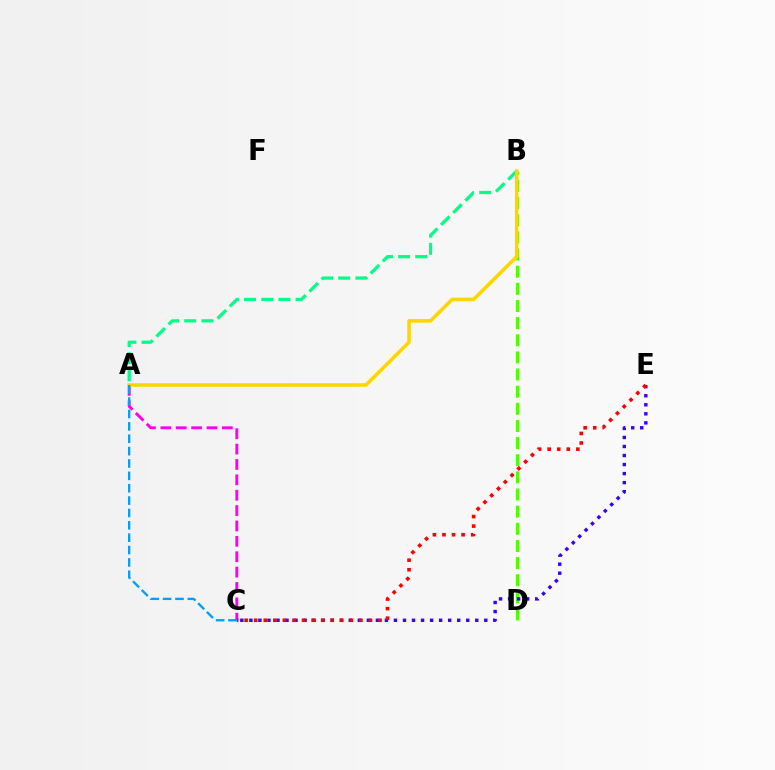{('B', 'D'): [{'color': '#4fff00', 'line_style': 'dashed', 'thickness': 2.33}], ('A', 'C'): [{'color': '#ff00ed', 'line_style': 'dashed', 'thickness': 2.09}, {'color': '#009eff', 'line_style': 'dashed', 'thickness': 1.68}], ('C', 'E'): [{'color': '#3700ff', 'line_style': 'dotted', 'thickness': 2.45}, {'color': '#ff0000', 'line_style': 'dotted', 'thickness': 2.6}], ('A', 'B'): [{'color': '#00ff86', 'line_style': 'dashed', 'thickness': 2.33}, {'color': '#ffd500', 'line_style': 'solid', 'thickness': 2.56}]}